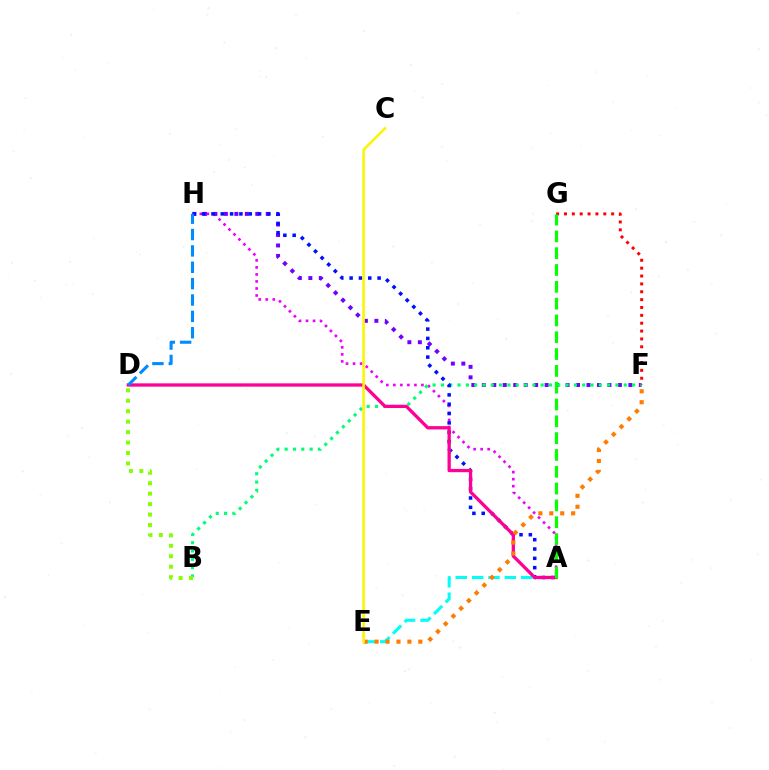{('A', 'H'): [{'color': '#ee00ff', 'line_style': 'dotted', 'thickness': 1.91}, {'color': '#0010ff', 'line_style': 'dotted', 'thickness': 2.54}], ('F', 'H'): [{'color': '#7200ff', 'line_style': 'dotted', 'thickness': 2.84}], ('A', 'E'): [{'color': '#00fff6', 'line_style': 'dashed', 'thickness': 2.22}], ('B', 'F'): [{'color': '#00ff74', 'line_style': 'dotted', 'thickness': 2.26}], ('F', 'G'): [{'color': '#ff0000', 'line_style': 'dotted', 'thickness': 2.14}], ('B', 'D'): [{'color': '#84ff00', 'line_style': 'dotted', 'thickness': 2.84}], ('A', 'D'): [{'color': '#ff0094', 'line_style': 'solid', 'thickness': 2.37}], ('E', 'F'): [{'color': '#ff7c00', 'line_style': 'dotted', 'thickness': 2.97}], ('C', 'E'): [{'color': '#fcf500', 'line_style': 'solid', 'thickness': 1.85}], ('A', 'G'): [{'color': '#08ff00', 'line_style': 'dashed', 'thickness': 2.28}], ('D', 'H'): [{'color': '#008cff', 'line_style': 'dashed', 'thickness': 2.22}]}